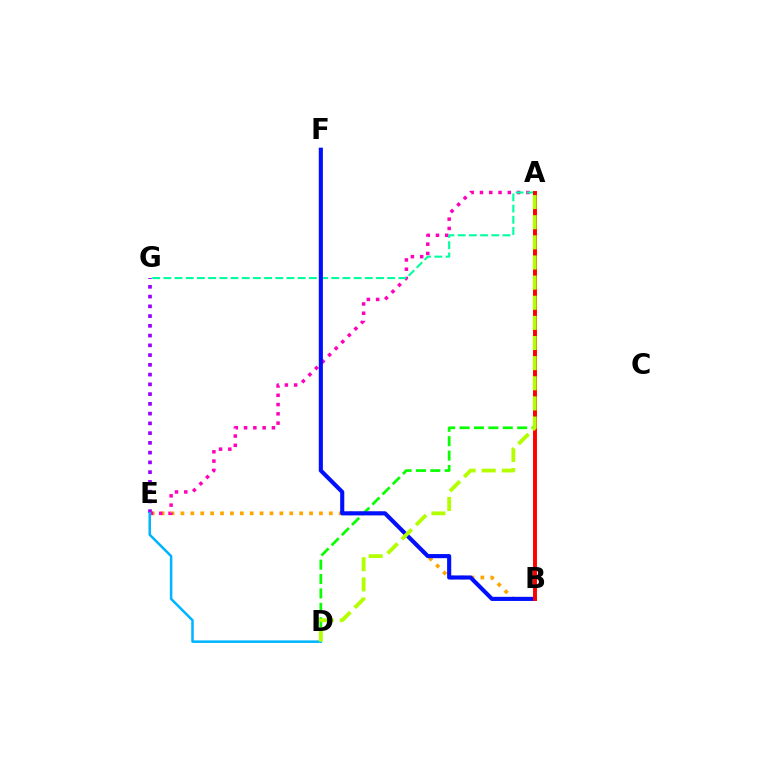{('A', 'D'): [{'color': '#08ff00', 'line_style': 'dashed', 'thickness': 1.96}, {'color': '#b3ff00', 'line_style': 'dashed', 'thickness': 2.73}], ('B', 'E'): [{'color': '#ffa500', 'line_style': 'dotted', 'thickness': 2.69}], ('E', 'G'): [{'color': '#9b00ff', 'line_style': 'dotted', 'thickness': 2.65}], ('A', 'E'): [{'color': '#ff00bd', 'line_style': 'dotted', 'thickness': 2.52}], ('A', 'G'): [{'color': '#00ff9d', 'line_style': 'dashed', 'thickness': 1.52}], ('B', 'F'): [{'color': '#0010ff', 'line_style': 'solid', 'thickness': 2.96}], ('A', 'B'): [{'color': '#ff0000', 'line_style': 'solid', 'thickness': 2.82}], ('D', 'E'): [{'color': '#00b5ff', 'line_style': 'solid', 'thickness': 1.82}]}